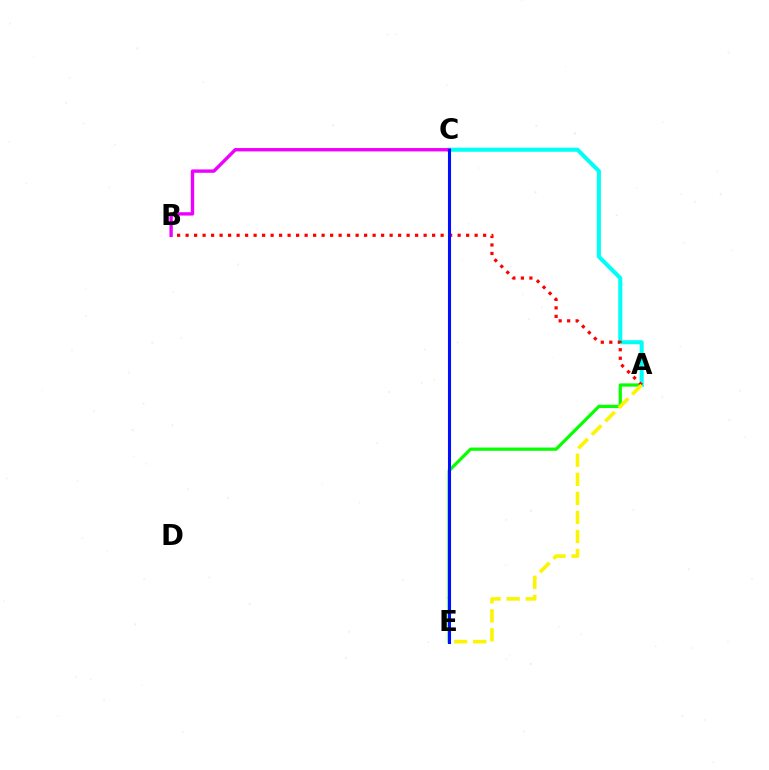{('A', 'E'): [{'color': '#08ff00', 'line_style': 'solid', 'thickness': 2.33}, {'color': '#fcf500', 'line_style': 'dashed', 'thickness': 2.59}], ('A', 'C'): [{'color': '#00fff6', 'line_style': 'solid', 'thickness': 2.92}], ('A', 'B'): [{'color': '#ff0000', 'line_style': 'dotted', 'thickness': 2.31}], ('B', 'C'): [{'color': '#ee00ff', 'line_style': 'solid', 'thickness': 2.42}], ('C', 'E'): [{'color': '#0010ff', 'line_style': 'solid', 'thickness': 2.21}]}